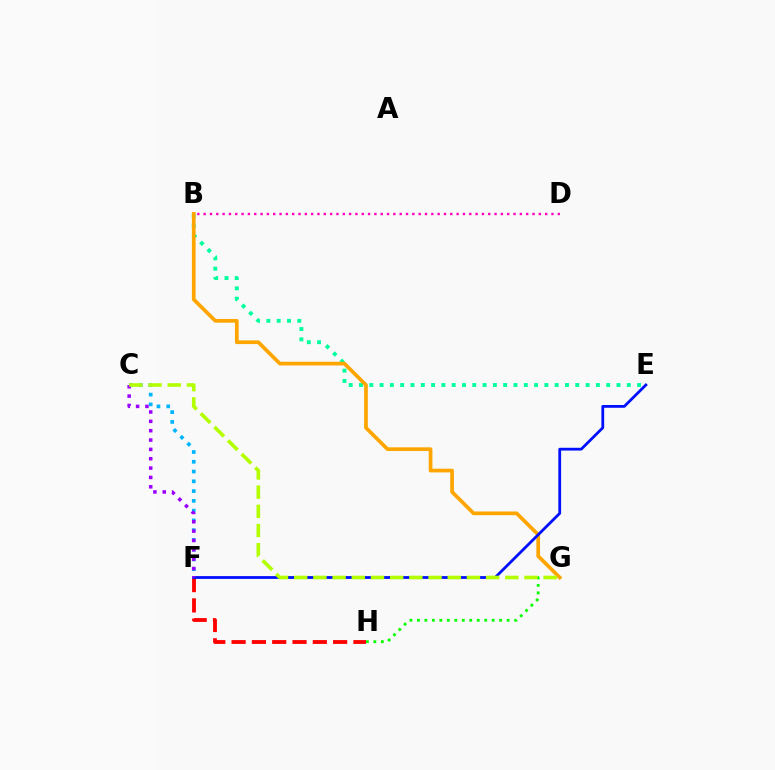{('B', 'E'): [{'color': '#00ff9d', 'line_style': 'dotted', 'thickness': 2.8}], ('F', 'H'): [{'color': '#ff0000', 'line_style': 'dashed', 'thickness': 2.76}], ('G', 'H'): [{'color': '#08ff00', 'line_style': 'dotted', 'thickness': 2.03}], ('B', 'G'): [{'color': '#ffa500', 'line_style': 'solid', 'thickness': 2.67}], ('B', 'D'): [{'color': '#ff00bd', 'line_style': 'dotted', 'thickness': 1.72}], ('C', 'F'): [{'color': '#00b5ff', 'line_style': 'dotted', 'thickness': 2.65}, {'color': '#9b00ff', 'line_style': 'dotted', 'thickness': 2.54}], ('E', 'F'): [{'color': '#0010ff', 'line_style': 'solid', 'thickness': 2.01}], ('C', 'G'): [{'color': '#b3ff00', 'line_style': 'dashed', 'thickness': 2.61}]}